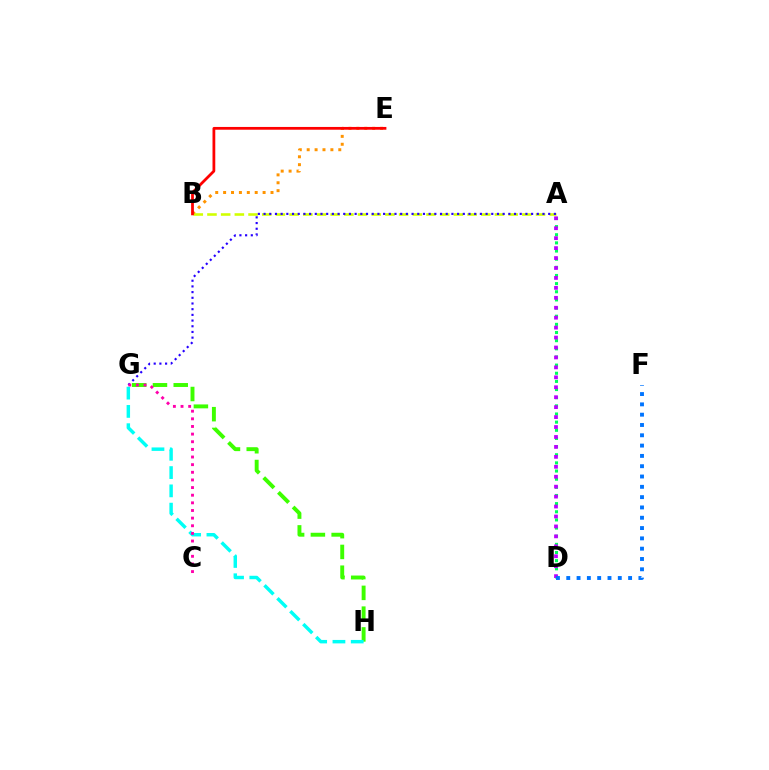{('A', 'D'): [{'color': '#00ff5c', 'line_style': 'dotted', 'thickness': 2.21}, {'color': '#b900ff', 'line_style': 'dotted', 'thickness': 2.7}], ('A', 'B'): [{'color': '#d1ff00', 'line_style': 'dashed', 'thickness': 1.86}], ('A', 'G'): [{'color': '#2500ff', 'line_style': 'dotted', 'thickness': 1.55}], ('G', 'H'): [{'color': '#3dff00', 'line_style': 'dashed', 'thickness': 2.82}, {'color': '#00fff6', 'line_style': 'dashed', 'thickness': 2.48}], ('D', 'F'): [{'color': '#0074ff', 'line_style': 'dotted', 'thickness': 2.8}], ('B', 'E'): [{'color': '#ff9400', 'line_style': 'dotted', 'thickness': 2.15}, {'color': '#ff0000', 'line_style': 'solid', 'thickness': 1.99}], ('C', 'G'): [{'color': '#ff00ac', 'line_style': 'dotted', 'thickness': 2.08}]}